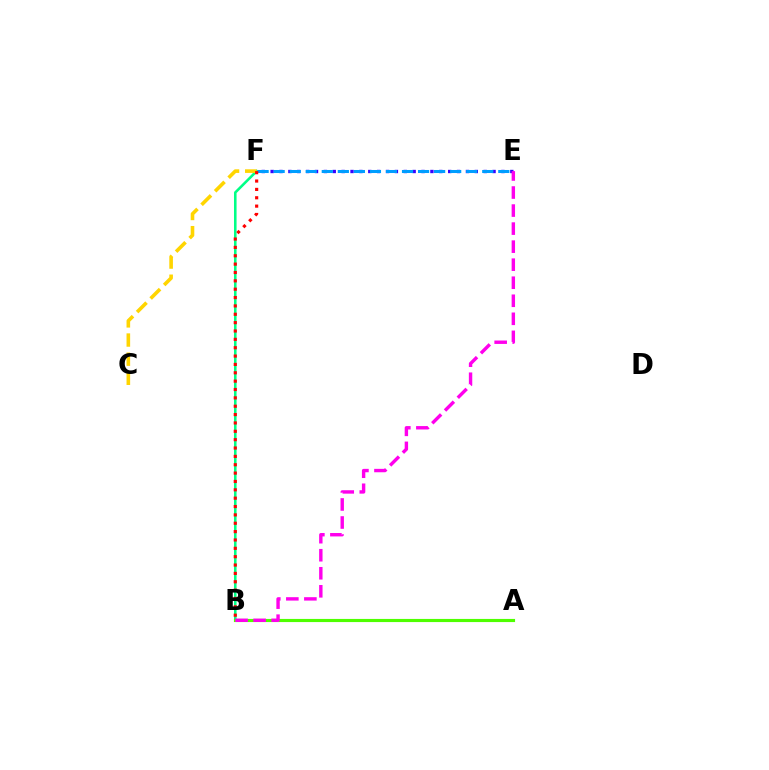{('B', 'F'): [{'color': '#00ff86', 'line_style': 'solid', 'thickness': 1.85}, {'color': '#ff0000', 'line_style': 'dotted', 'thickness': 2.27}], ('A', 'B'): [{'color': '#4fff00', 'line_style': 'solid', 'thickness': 2.26}], ('E', 'F'): [{'color': '#3700ff', 'line_style': 'dotted', 'thickness': 2.41}, {'color': '#009eff', 'line_style': 'dashed', 'thickness': 2.18}], ('B', 'E'): [{'color': '#ff00ed', 'line_style': 'dashed', 'thickness': 2.45}], ('C', 'F'): [{'color': '#ffd500', 'line_style': 'dashed', 'thickness': 2.6}]}